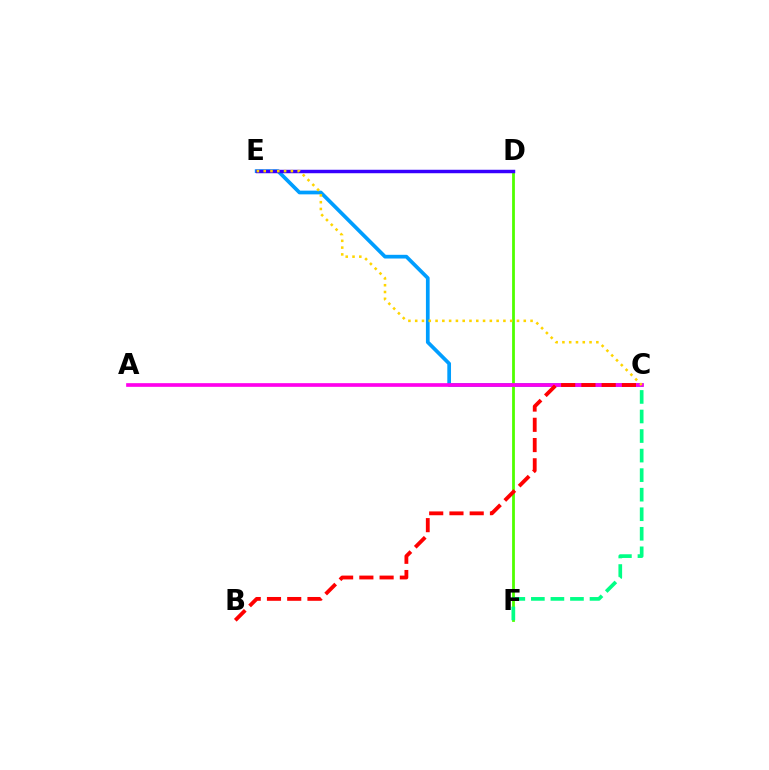{('C', 'E'): [{'color': '#009eff', 'line_style': 'solid', 'thickness': 2.67}, {'color': '#ffd500', 'line_style': 'dotted', 'thickness': 1.84}], ('D', 'F'): [{'color': '#4fff00', 'line_style': 'solid', 'thickness': 2.01}], ('D', 'E'): [{'color': '#3700ff', 'line_style': 'solid', 'thickness': 2.49}], ('A', 'C'): [{'color': '#ff00ed', 'line_style': 'solid', 'thickness': 2.64}], ('B', 'C'): [{'color': '#ff0000', 'line_style': 'dashed', 'thickness': 2.75}], ('C', 'F'): [{'color': '#00ff86', 'line_style': 'dashed', 'thickness': 2.66}]}